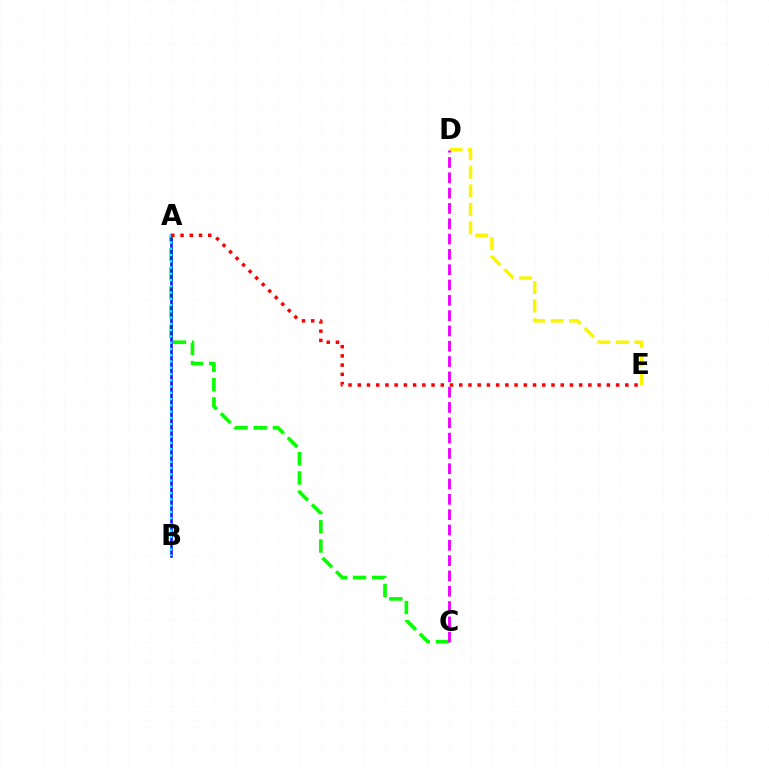{('A', 'C'): [{'color': '#08ff00', 'line_style': 'dashed', 'thickness': 2.61}], ('A', 'B'): [{'color': '#0010ff', 'line_style': 'solid', 'thickness': 1.82}, {'color': '#00fff6', 'line_style': 'dotted', 'thickness': 1.7}], ('D', 'E'): [{'color': '#fcf500', 'line_style': 'dashed', 'thickness': 2.52}], ('A', 'E'): [{'color': '#ff0000', 'line_style': 'dotted', 'thickness': 2.51}], ('C', 'D'): [{'color': '#ee00ff', 'line_style': 'dashed', 'thickness': 2.08}]}